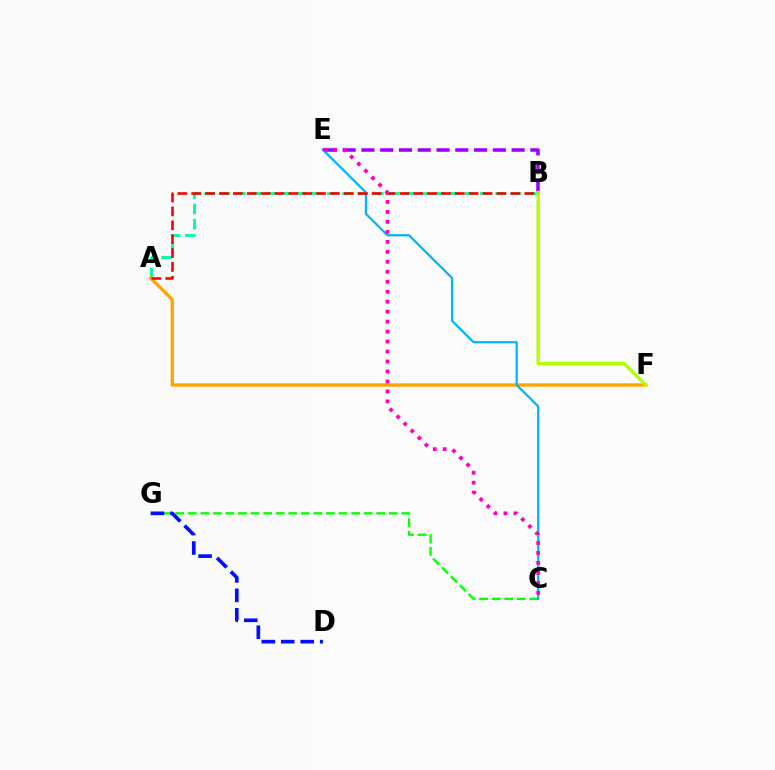{('B', 'E'): [{'color': '#9b00ff', 'line_style': 'dashed', 'thickness': 2.55}], ('A', 'B'): [{'color': '#00ff9d', 'line_style': 'dashed', 'thickness': 2.08}, {'color': '#ff0000', 'line_style': 'dashed', 'thickness': 1.88}], ('A', 'F'): [{'color': '#ffa500', 'line_style': 'solid', 'thickness': 2.41}], ('C', 'G'): [{'color': '#08ff00', 'line_style': 'dashed', 'thickness': 1.71}], ('B', 'F'): [{'color': '#b3ff00', 'line_style': 'solid', 'thickness': 2.43}], ('D', 'G'): [{'color': '#0010ff', 'line_style': 'dashed', 'thickness': 2.64}], ('C', 'E'): [{'color': '#00b5ff', 'line_style': 'solid', 'thickness': 1.62}, {'color': '#ff00bd', 'line_style': 'dotted', 'thickness': 2.71}]}